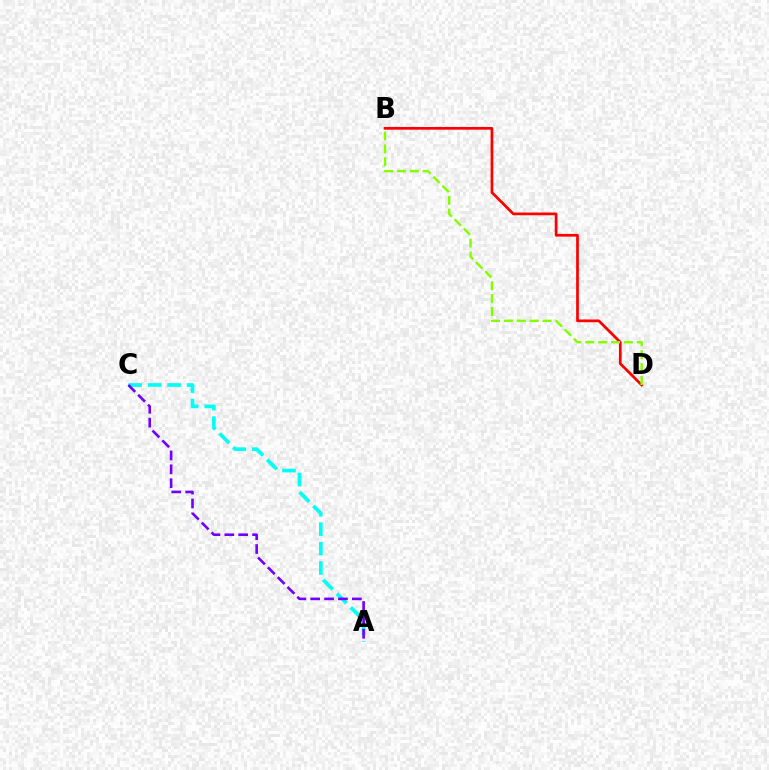{('B', 'D'): [{'color': '#ff0000', 'line_style': 'solid', 'thickness': 1.96}, {'color': '#84ff00', 'line_style': 'dashed', 'thickness': 1.75}], ('A', 'C'): [{'color': '#00fff6', 'line_style': 'dashed', 'thickness': 2.65}, {'color': '#7200ff', 'line_style': 'dashed', 'thickness': 1.89}]}